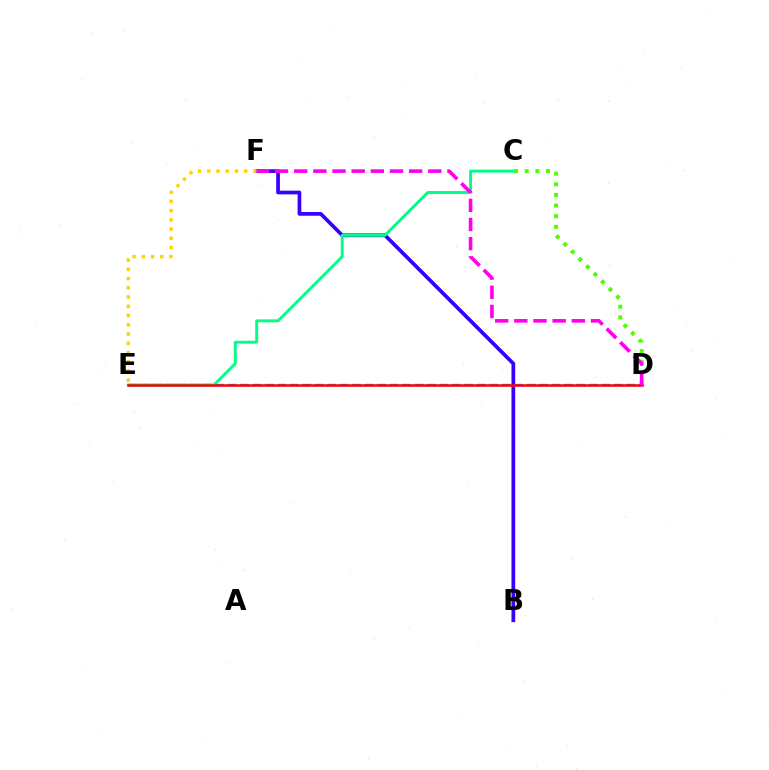{('C', 'D'): [{'color': '#4fff00', 'line_style': 'dotted', 'thickness': 2.89}], ('B', 'F'): [{'color': '#3700ff', 'line_style': 'solid', 'thickness': 2.67}], ('D', 'E'): [{'color': '#009eff', 'line_style': 'dashed', 'thickness': 1.69}, {'color': '#ff0000', 'line_style': 'solid', 'thickness': 1.8}], ('E', 'F'): [{'color': '#ffd500', 'line_style': 'dotted', 'thickness': 2.51}], ('C', 'E'): [{'color': '#00ff86', 'line_style': 'solid', 'thickness': 2.11}], ('D', 'F'): [{'color': '#ff00ed', 'line_style': 'dashed', 'thickness': 2.6}]}